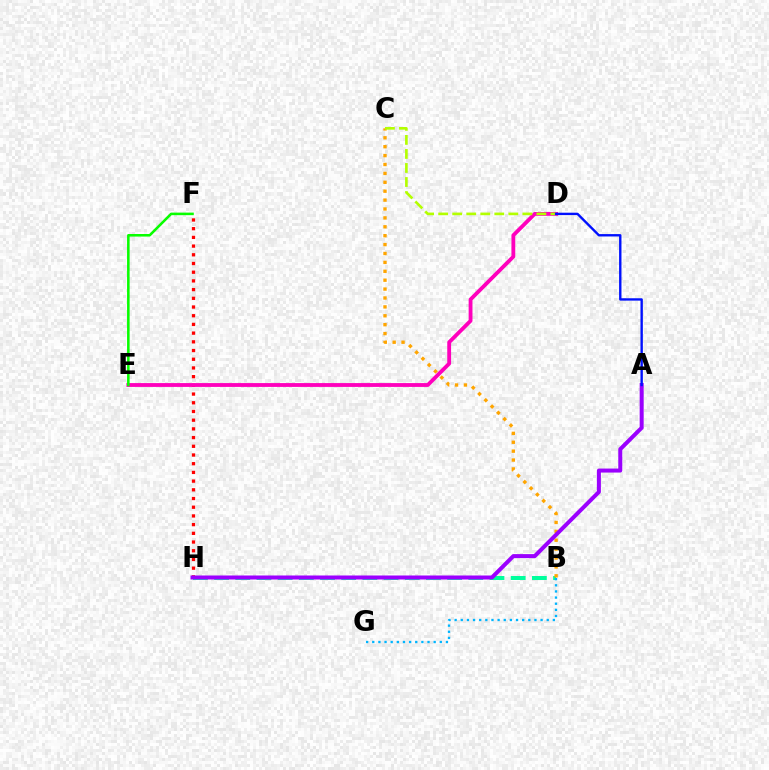{('F', 'H'): [{'color': '#ff0000', 'line_style': 'dotted', 'thickness': 2.36}], ('B', 'H'): [{'color': '#00ff9d', 'line_style': 'dashed', 'thickness': 2.88}], ('B', 'C'): [{'color': '#ffa500', 'line_style': 'dotted', 'thickness': 2.42}], ('D', 'E'): [{'color': '#ff00bd', 'line_style': 'solid', 'thickness': 2.76}], ('A', 'H'): [{'color': '#9b00ff', 'line_style': 'solid', 'thickness': 2.88}], ('B', 'G'): [{'color': '#00b5ff', 'line_style': 'dotted', 'thickness': 1.67}], ('E', 'F'): [{'color': '#08ff00', 'line_style': 'solid', 'thickness': 1.84}], ('C', 'D'): [{'color': '#b3ff00', 'line_style': 'dashed', 'thickness': 1.91}], ('A', 'D'): [{'color': '#0010ff', 'line_style': 'solid', 'thickness': 1.71}]}